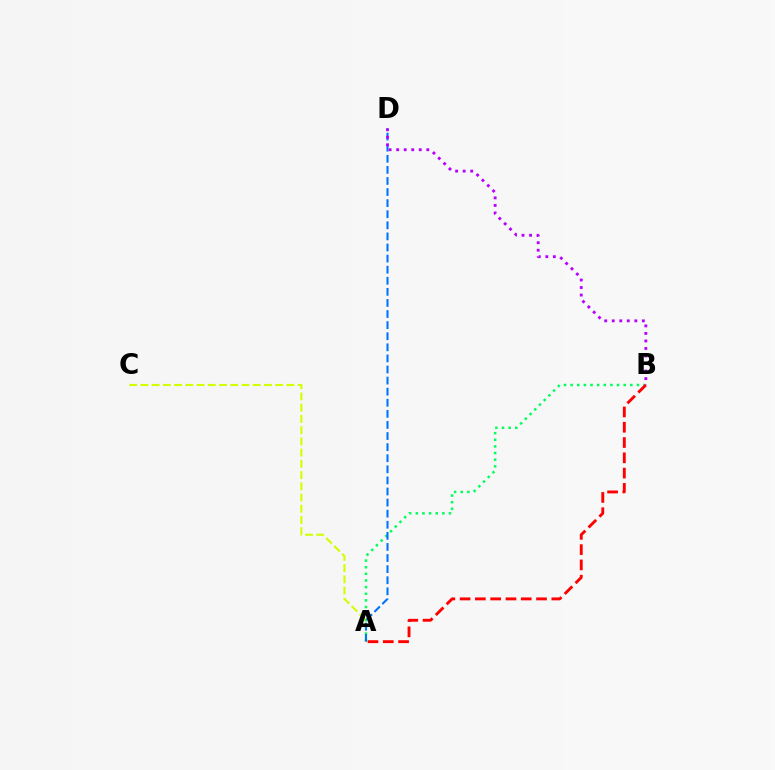{('A', 'B'): [{'color': '#00ff5c', 'line_style': 'dotted', 'thickness': 1.8}, {'color': '#ff0000', 'line_style': 'dashed', 'thickness': 2.08}], ('A', 'C'): [{'color': '#d1ff00', 'line_style': 'dashed', 'thickness': 1.53}], ('A', 'D'): [{'color': '#0074ff', 'line_style': 'dashed', 'thickness': 1.51}], ('B', 'D'): [{'color': '#b900ff', 'line_style': 'dotted', 'thickness': 2.05}]}